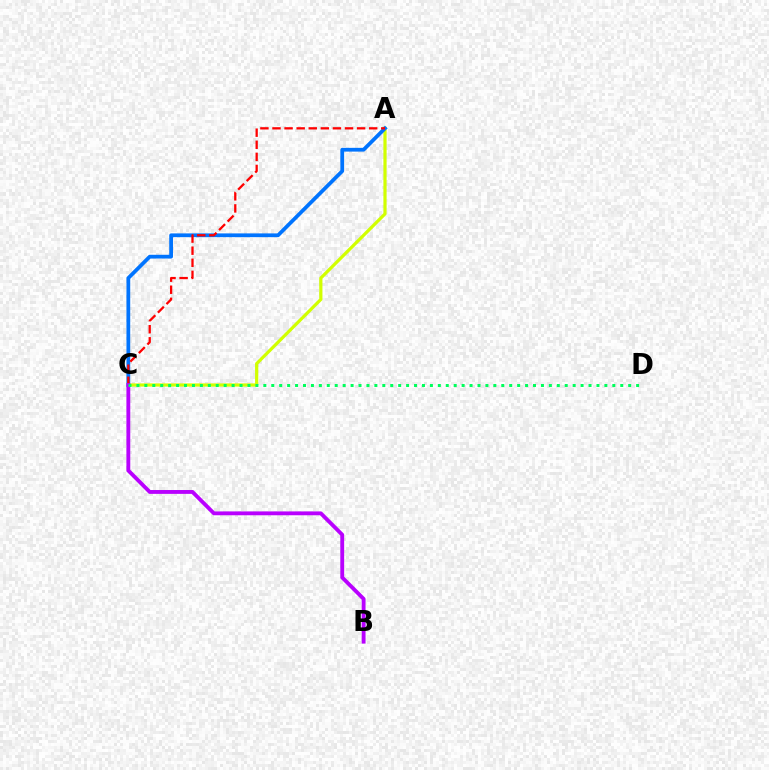{('A', 'C'): [{'color': '#d1ff00', 'line_style': 'solid', 'thickness': 2.31}, {'color': '#0074ff', 'line_style': 'solid', 'thickness': 2.71}, {'color': '#ff0000', 'line_style': 'dashed', 'thickness': 1.64}], ('B', 'C'): [{'color': '#b900ff', 'line_style': 'solid', 'thickness': 2.77}], ('C', 'D'): [{'color': '#00ff5c', 'line_style': 'dotted', 'thickness': 2.15}]}